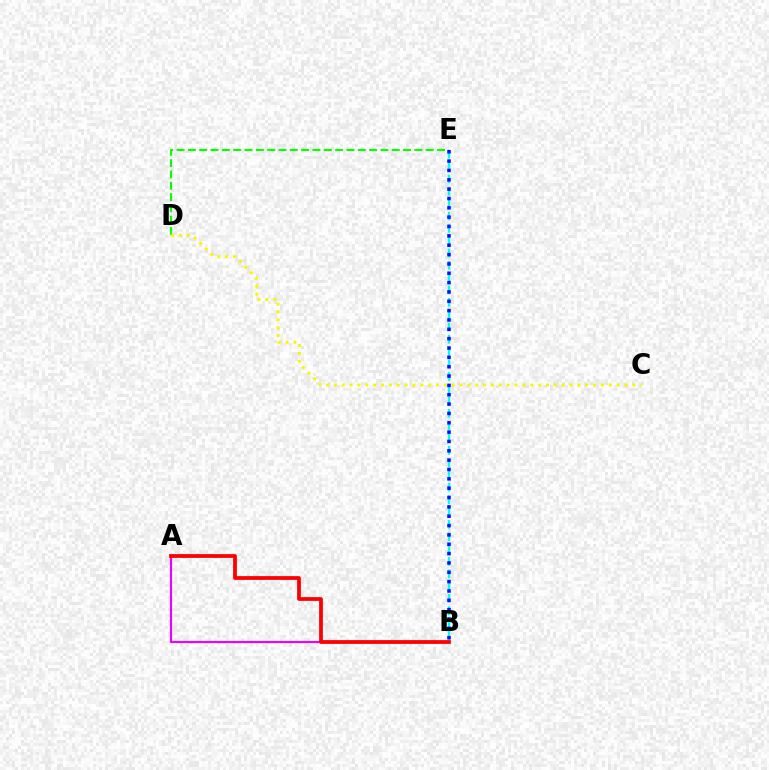{('A', 'B'): [{'color': '#ee00ff', 'line_style': 'solid', 'thickness': 1.55}, {'color': '#ff0000', 'line_style': 'solid', 'thickness': 2.71}], ('D', 'E'): [{'color': '#08ff00', 'line_style': 'dashed', 'thickness': 1.54}], ('C', 'D'): [{'color': '#fcf500', 'line_style': 'dotted', 'thickness': 2.13}], ('B', 'E'): [{'color': '#00fff6', 'line_style': 'dashed', 'thickness': 1.68}, {'color': '#0010ff', 'line_style': 'dotted', 'thickness': 2.54}]}